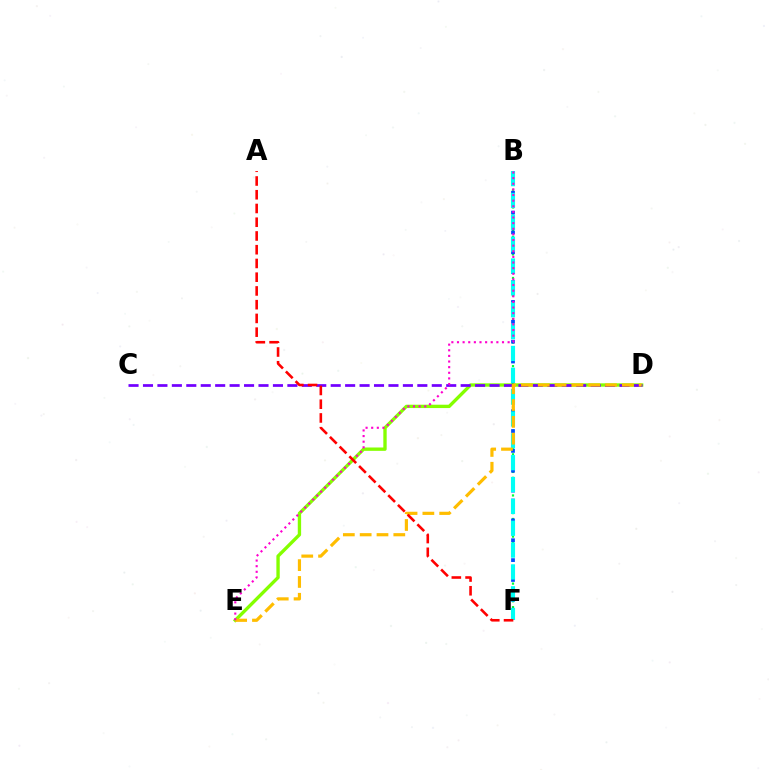{('D', 'E'): [{'color': '#84ff00', 'line_style': 'solid', 'thickness': 2.41}, {'color': '#ffbd00', 'line_style': 'dashed', 'thickness': 2.28}], ('B', 'F'): [{'color': '#00ff39', 'line_style': 'dotted', 'thickness': 1.6}, {'color': '#004bff', 'line_style': 'dotted', 'thickness': 2.7}, {'color': '#00fff6', 'line_style': 'dashed', 'thickness': 2.97}], ('C', 'D'): [{'color': '#7200ff', 'line_style': 'dashed', 'thickness': 1.96}], ('B', 'E'): [{'color': '#ff00cf', 'line_style': 'dotted', 'thickness': 1.53}], ('A', 'F'): [{'color': '#ff0000', 'line_style': 'dashed', 'thickness': 1.87}]}